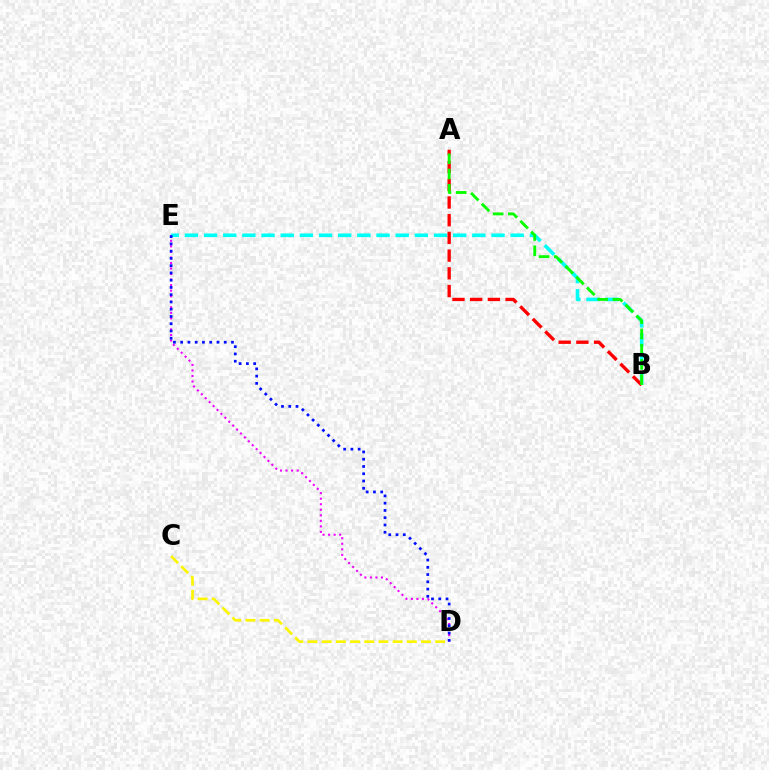{('B', 'E'): [{'color': '#00fff6', 'line_style': 'dashed', 'thickness': 2.6}], ('D', 'E'): [{'color': '#ee00ff', 'line_style': 'dotted', 'thickness': 1.51}, {'color': '#0010ff', 'line_style': 'dotted', 'thickness': 1.97}], ('A', 'B'): [{'color': '#ff0000', 'line_style': 'dashed', 'thickness': 2.41}, {'color': '#08ff00', 'line_style': 'dashed', 'thickness': 2.07}], ('C', 'D'): [{'color': '#fcf500', 'line_style': 'dashed', 'thickness': 1.93}]}